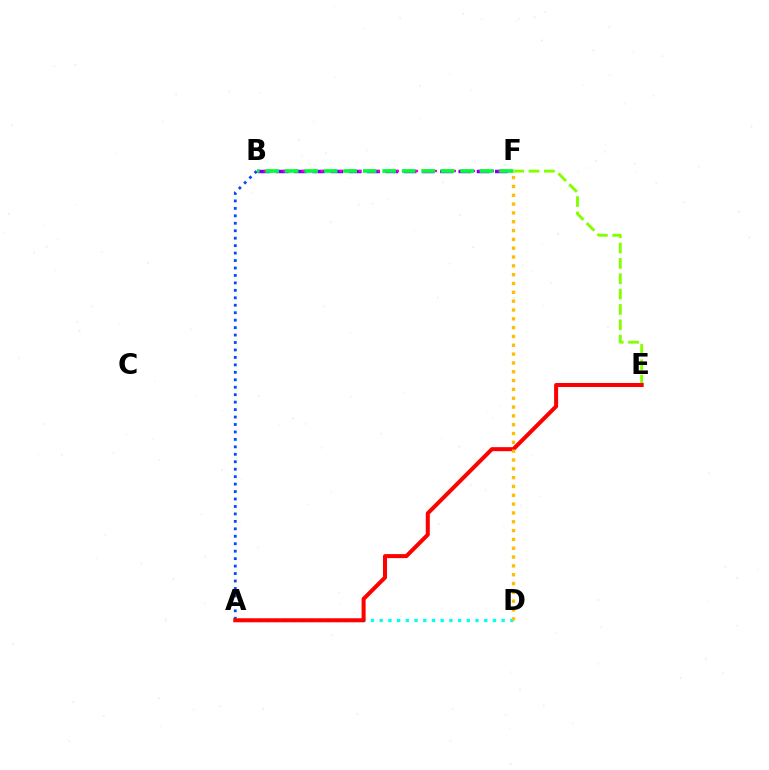{('B', 'F'): [{'color': '#7200ff', 'line_style': 'dashed', 'thickness': 2.48}, {'color': '#ff00cf', 'line_style': 'dotted', 'thickness': 1.72}, {'color': '#00ff39', 'line_style': 'dashed', 'thickness': 2.65}], ('A', 'B'): [{'color': '#004bff', 'line_style': 'dotted', 'thickness': 2.02}], ('A', 'D'): [{'color': '#00fff6', 'line_style': 'dotted', 'thickness': 2.37}], ('E', 'F'): [{'color': '#84ff00', 'line_style': 'dashed', 'thickness': 2.08}], ('A', 'E'): [{'color': '#ff0000', 'line_style': 'solid', 'thickness': 2.89}], ('D', 'F'): [{'color': '#ffbd00', 'line_style': 'dotted', 'thickness': 2.4}]}